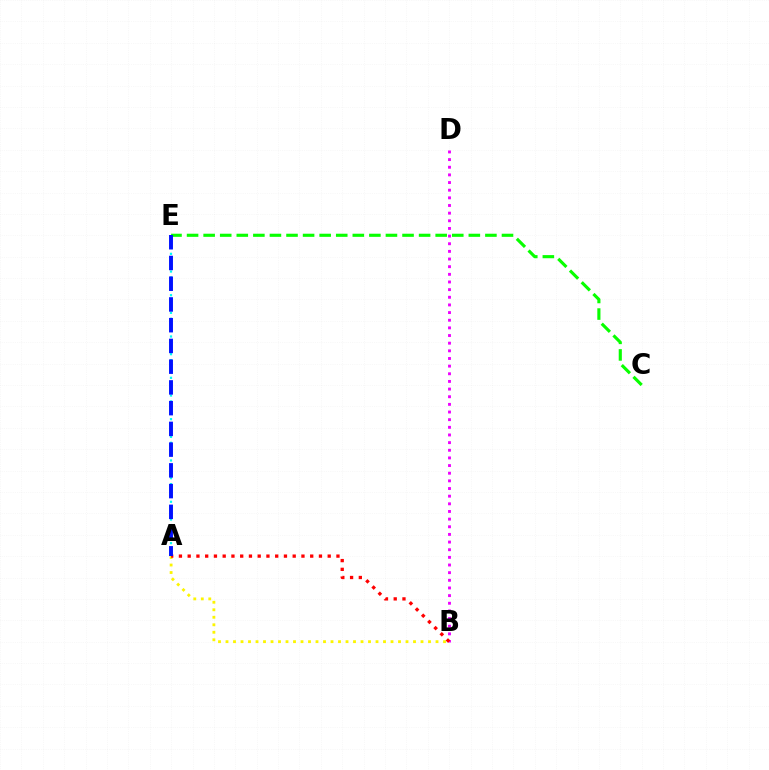{('A', 'B'): [{'color': '#fcf500', 'line_style': 'dotted', 'thickness': 2.04}, {'color': '#ff0000', 'line_style': 'dotted', 'thickness': 2.38}], ('A', 'E'): [{'color': '#00fff6', 'line_style': 'dotted', 'thickness': 1.6}, {'color': '#0010ff', 'line_style': 'dashed', 'thickness': 2.82}], ('B', 'D'): [{'color': '#ee00ff', 'line_style': 'dotted', 'thickness': 2.08}], ('C', 'E'): [{'color': '#08ff00', 'line_style': 'dashed', 'thickness': 2.25}]}